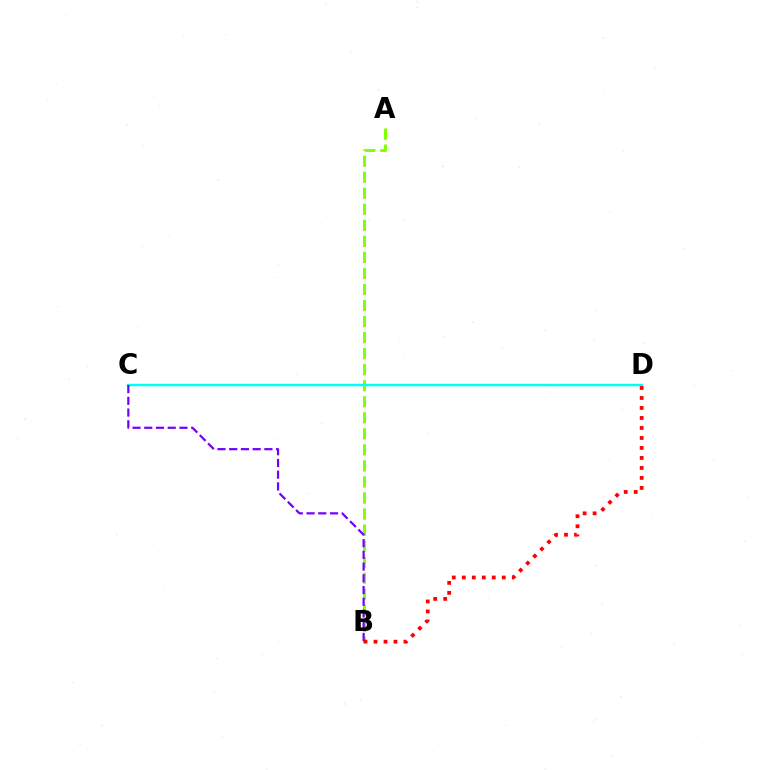{('A', 'B'): [{'color': '#84ff00', 'line_style': 'dashed', 'thickness': 2.18}], ('C', 'D'): [{'color': '#00fff6', 'line_style': 'solid', 'thickness': 1.75}], ('B', 'C'): [{'color': '#7200ff', 'line_style': 'dashed', 'thickness': 1.59}], ('B', 'D'): [{'color': '#ff0000', 'line_style': 'dotted', 'thickness': 2.72}]}